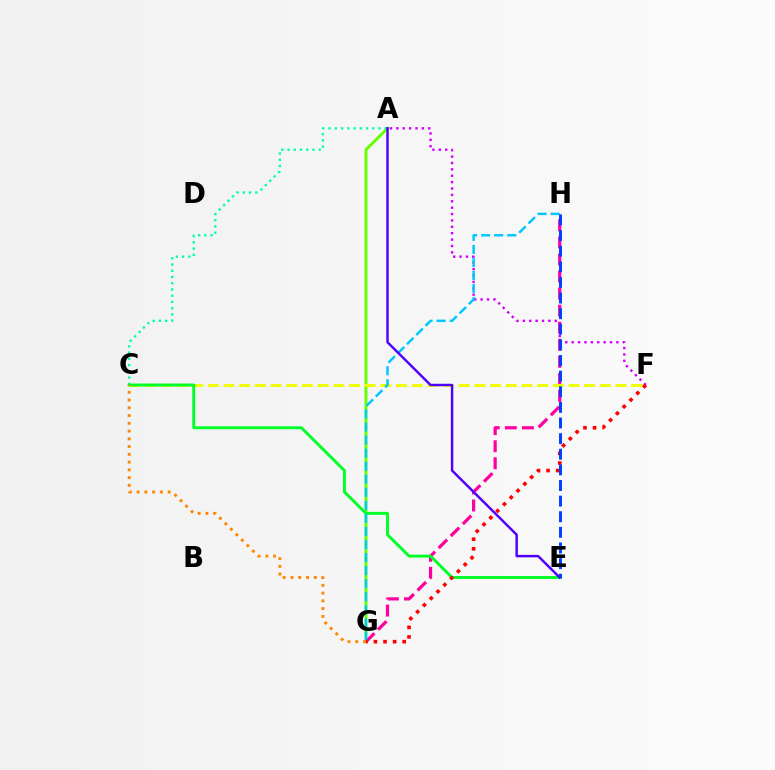{('A', 'G'): [{'color': '#66ff00', 'line_style': 'solid', 'thickness': 2.1}], ('A', 'F'): [{'color': '#d600ff', 'line_style': 'dotted', 'thickness': 1.73}], ('G', 'H'): [{'color': '#ff00a0', 'line_style': 'dashed', 'thickness': 2.32}, {'color': '#00c7ff', 'line_style': 'dashed', 'thickness': 1.77}], ('A', 'C'): [{'color': '#00ffaf', 'line_style': 'dotted', 'thickness': 1.7}], ('C', 'F'): [{'color': '#eeff00', 'line_style': 'dashed', 'thickness': 2.13}], ('C', 'E'): [{'color': '#00ff27', 'line_style': 'solid', 'thickness': 2.1}], ('F', 'G'): [{'color': '#ff0000', 'line_style': 'dotted', 'thickness': 2.6}], ('C', 'G'): [{'color': '#ff8800', 'line_style': 'dotted', 'thickness': 2.11}], ('A', 'E'): [{'color': '#4f00ff', 'line_style': 'solid', 'thickness': 1.77}], ('E', 'H'): [{'color': '#003fff', 'line_style': 'dashed', 'thickness': 2.12}]}